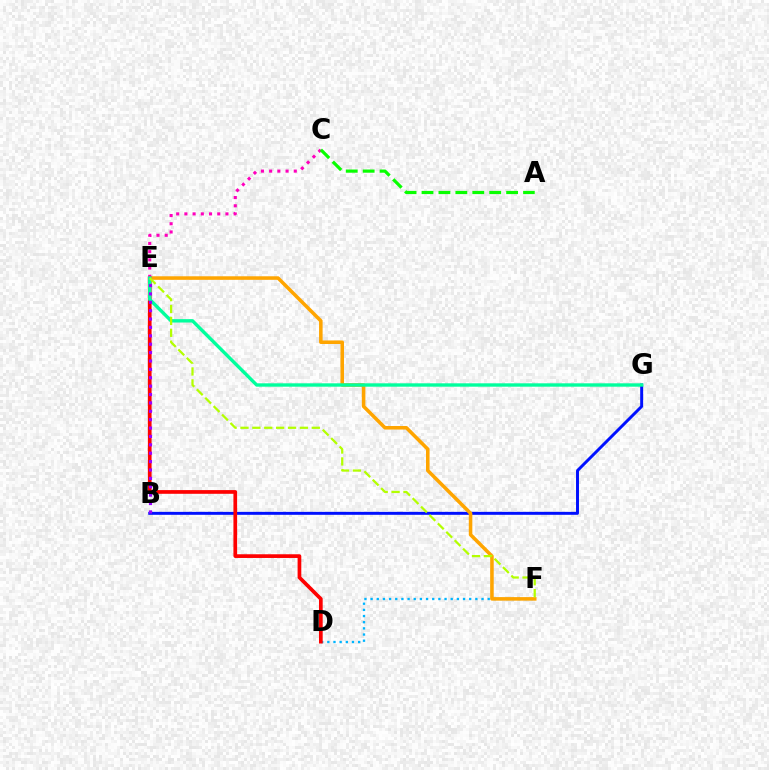{('B', 'G'): [{'color': '#0010ff', 'line_style': 'solid', 'thickness': 2.12}], ('D', 'F'): [{'color': '#00b5ff', 'line_style': 'dotted', 'thickness': 1.67}], ('D', 'E'): [{'color': '#ff0000', 'line_style': 'solid', 'thickness': 2.67}], ('E', 'F'): [{'color': '#ffa500', 'line_style': 'solid', 'thickness': 2.55}, {'color': '#b3ff00', 'line_style': 'dashed', 'thickness': 1.61}], ('C', 'E'): [{'color': '#ff00bd', 'line_style': 'dotted', 'thickness': 2.23}], ('E', 'G'): [{'color': '#00ff9d', 'line_style': 'solid', 'thickness': 2.43}], ('A', 'C'): [{'color': '#08ff00', 'line_style': 'dashed', 'thickness': 2.3}], ('B', 'E'): [{'color': '#9b00ff', 'line_style': 'dotted', 'thickness': 2.28}]}